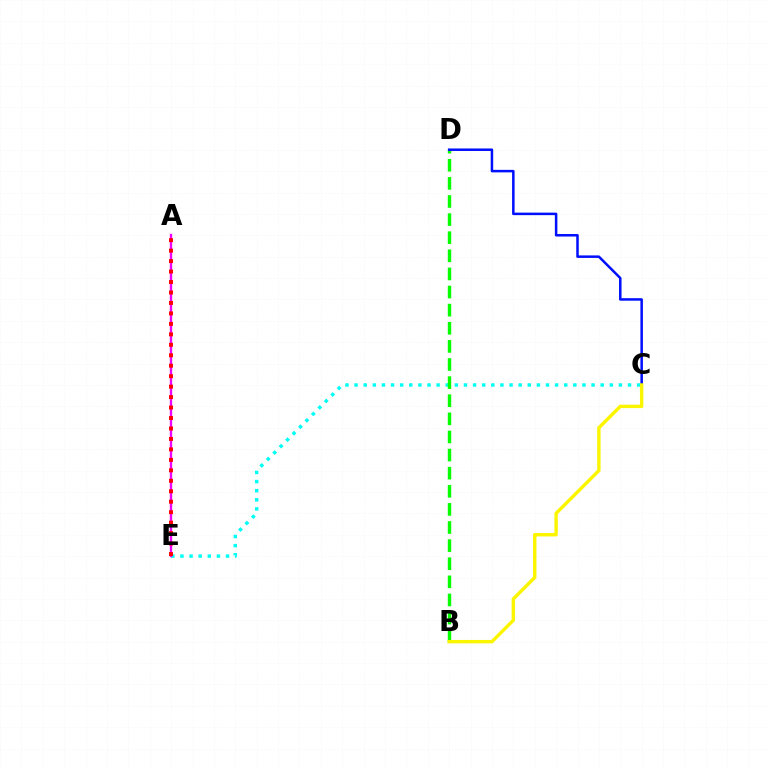{('C', 'E'): [{'color': '#00fff6', 'line_style': 'dotted', 'thickness': 2.48}], ('A', 'E'): [{'color': '#ee00ff', 'line_style': 'solid', 'thickness': 1.7}, {'color': '#ff0000', 'line_style': 'dotted', 'thickness': 2.84}], ('B', 'D'): [{'color': '#08ff00', 'line_style': 'dashed', 'thickness': 2.46}], ('C', 'D'): [{'color': '#0010ff', 'line_style': 'solid', 'thickness': 1.81}], ('B', 'C'): [{'color': '#fcf500', 'line_style': 'solid', 'thickness': 2.46}]}